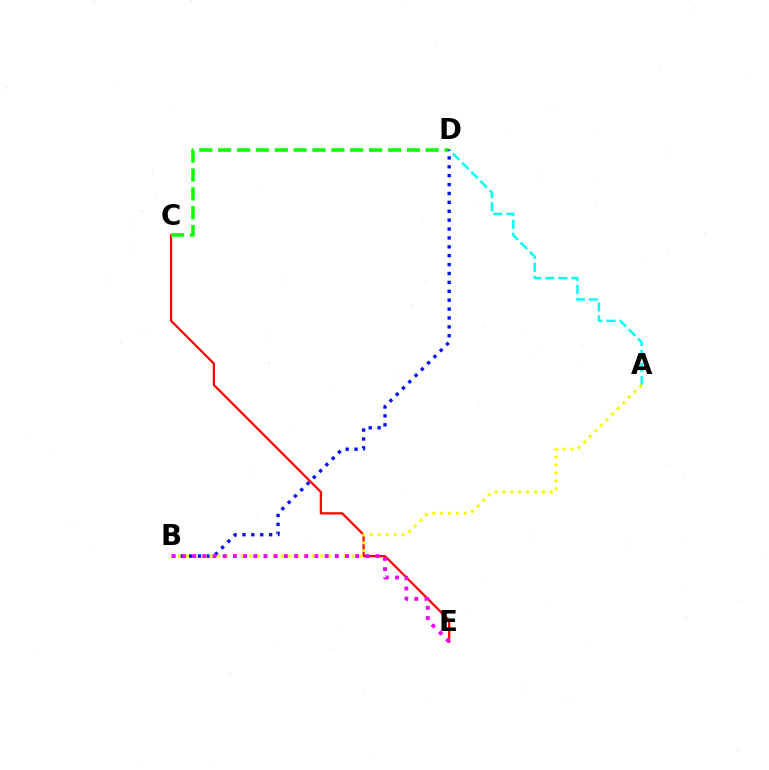{('C', 'E'): [{'color': '#ff0000', 'line_style': 'solid', 'thickness': 1.6}], ('C', 'D'): [{'color': '#08ff00', 'line_style': 'dashed', 'thickness': 2.56}], ('A', 'D'): [{'color': '#00fff6', 'line_style': 'dashed', 'thickness': 1.76}], ('B', 'D'): [{'color': '#0010ff', 'line_style': 'dotted', 'thickness': 2.42}], ('A', 'B'): [{'color': '#fcf500', 'line_style': 'dotted', 'thickness': 2.15}], ('B', 'E'): [{'color': '#ee00ff', 'line_style': 'dotted', 'thickness': 2.77}]}